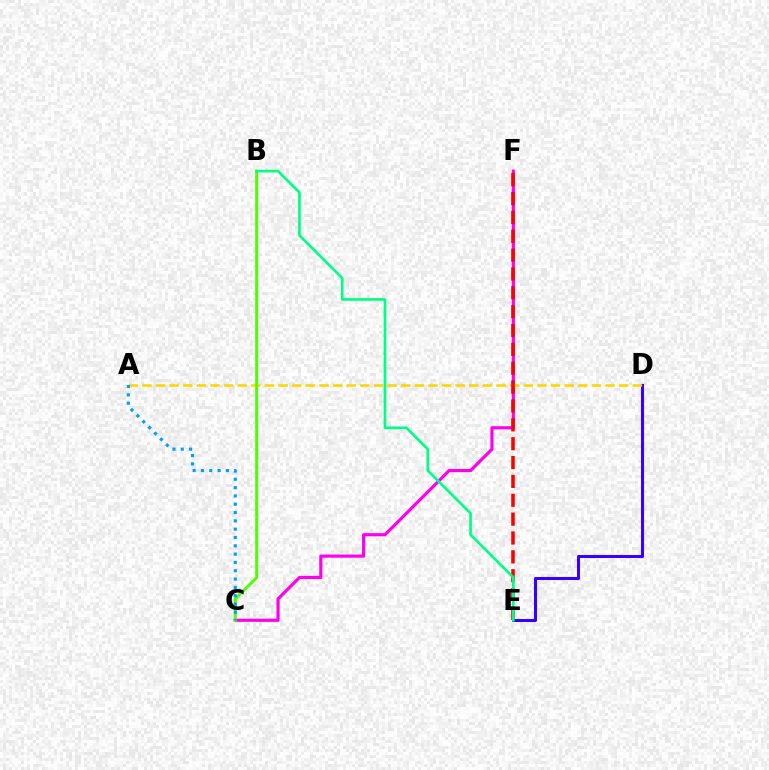{('D', 'E'): [{'color': '#3700ff', 'line_style': 'solid', 'thickness': 2.2}], ('C', 'F'): [{'color': '#ff00ed', 'line_style': 'solid', 'thickness': 2.27}], ('A', 'D'): [{'color': '#ffd500', 'line_style': 'dashed', 'thickness': 1.85}], ('E', 'F'): [{'color': '#ff0000', 'line_style': 'dashed', 'thickness': 2.56}], ('B', 'C'): [{'color': '#4fff00', 'line_style': 'solid', 'thickness': 2.14}], ('A', 'C'): [{'color': '#009eff', 'line_style': 'dotted', 'thickness': 2.26}], ('B', 'E'): [{'color': '#00ff86', 'line_style': 'solid', 'thickness': 1.93}]}